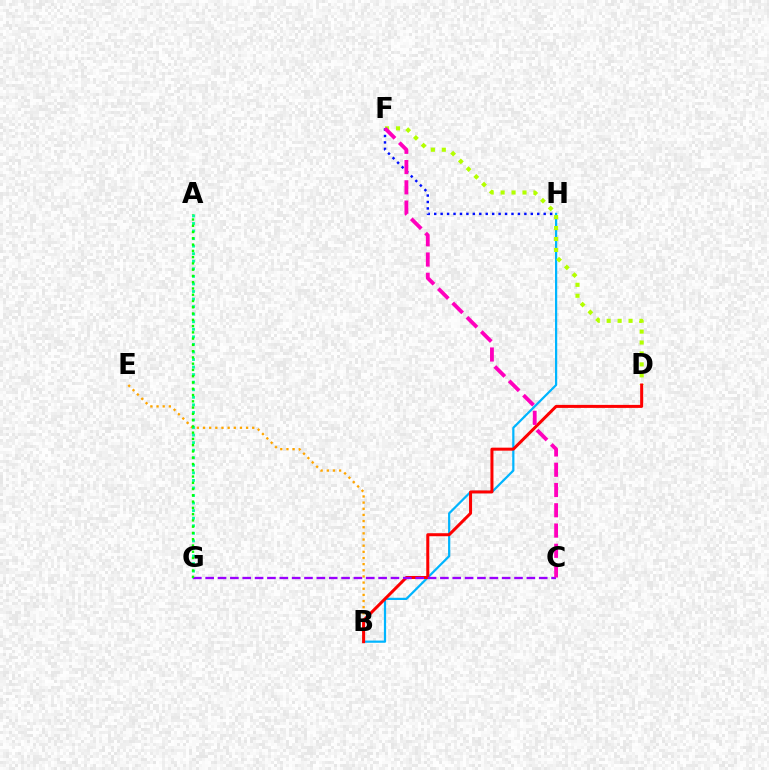{('B', 'E'): [{'color': '#ffa500', 'line_style': 'dotted', 'thickness': 1.67}], ('B', 'H'): [{'color': '#00b5ff', 'line_style': 'solid', 'thickness': 1.6}], ('D', 'F'): [{'color': '#b3ff00', 'line_style': 'dotted', 'thickness': 2.97}], ('F', 'H'): [{'color': '#0010ff', 'line_style': 'dotted', 'thickness': 1.75}], ('B', 'D'): [{'color': '#ff0000', 'line_style': 'solid', 'thickness': 2.17}], ('A', 'G'): [{'color': '#00ff9d', 'line_style': 'dotted', 'thickness': 2.05}, {'color': '#08ff00', 'line_style': 'dotted', 'thickness': 1.7}], ('C', 'G'): [{'color': '#9b00ff', 'line_style': 'dashed', 'thickness': 1.68}], ('C', 'F'): [{'color': '#ff00bd', 'line_style': 'dashed', 'thickness': 2.75}]}